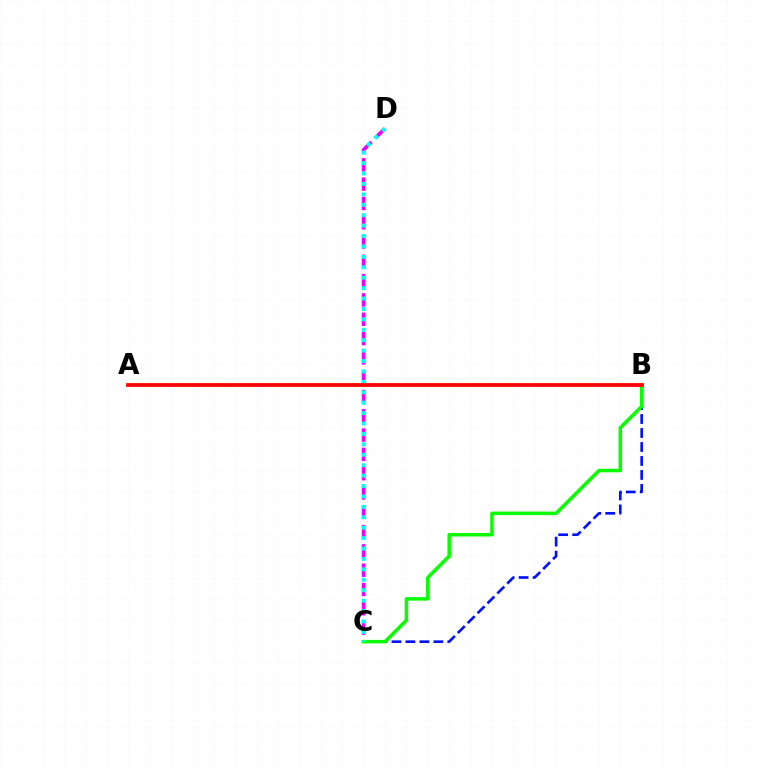{('C', 'D'): [{'color': '#ee00ff', 'line_style': 'dashed', 'thickness': 2.62}, {'color': '#00fff6', 'line_style': 'dotted', 'thickness': 2.83}], ('A', 'B'): [{'color': '#fcf500', 'line_style': 'dotted', 'thickness': 2.76}, {'color': '#ff0000', 'line_style': 'solid', 'thickness': 2.7}], ('B', 'C'): [{'color': '#0010ff', 'line_style': 'dashed', 'thickness': 1.9}, {'color': '#08ff00', 'line_style': 'solid', 'thickness': 2.52}]}